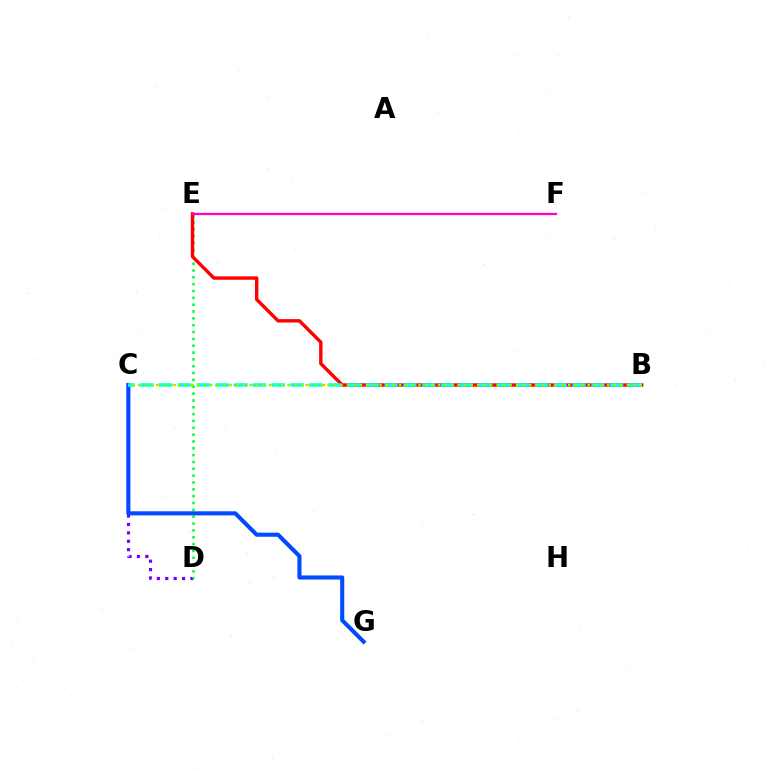{('C', 'D'): [{'color': '#7200ff', 'line_style': 'dotted', 'thickness': 2.28}], ('D', 'E'): [{'color': '#00ff39', 'line_style': 'dotted', 'thickness': 1.86}], ('B', 'C'): [{'color': '#ffbd00', 'line_style': 'dotted', 'thickness': 1.62}, {'color': '#00fff6', 'line_style': 'dashed', 'thickness': 2.55}, {'color': '#84ff00', 'line_style': 'dotted', 'thickness': 1.77}], ('C', 'G'): [{'color': '#004bff', 'line_style': 'solid', 'thickness': 2.95}], ('B', 'E'): [{'color': '#ff0000', 'line_style': 'solid', 'thickness': 2.44}], ('E', 'F'): [{'color': '#ff00cf', 'line_style': 'solid', 'thickness': 1.62}]}